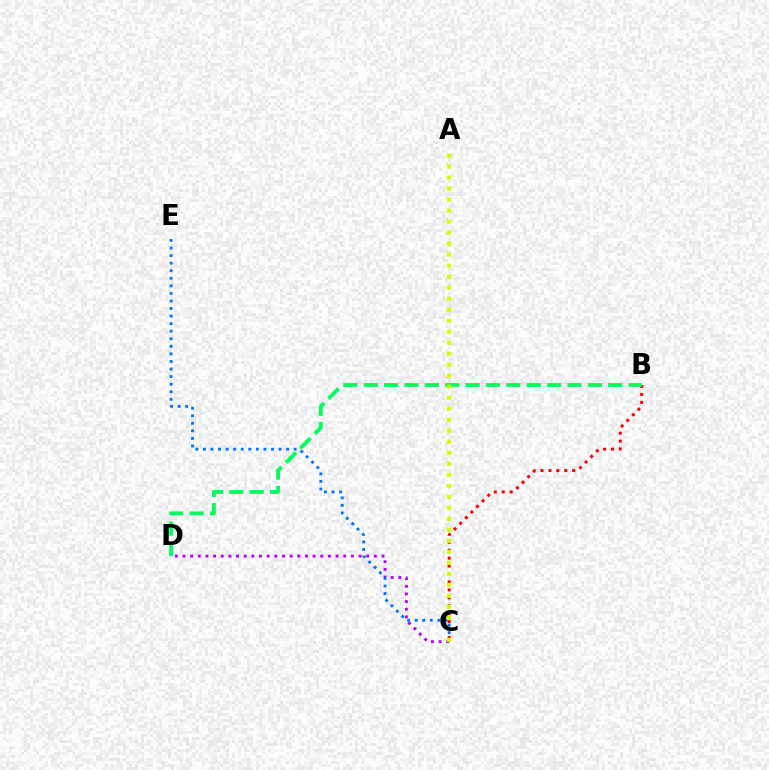{('C', 'D'): [{'color': '#b900ff', 'line_style': 'dotted', 'thickness': 2.08}], ('B', 'C'): [{'color': '#ff0000', 'line_style': 'dotted', 'thickness': 2.16}], ('C', 'E'): [{'color': '#0074ff', 'line_style': 'dotted', 'thickness': 2.05}], ('B', 'D'): [{'color': '#00ff5c', 'line_style': 'dashed', 'thickness': 2.77}], ('A', 'C'): [{'color': '#d1ff00', 'line_style': 'dotted', 'thickness': 2.99}]}